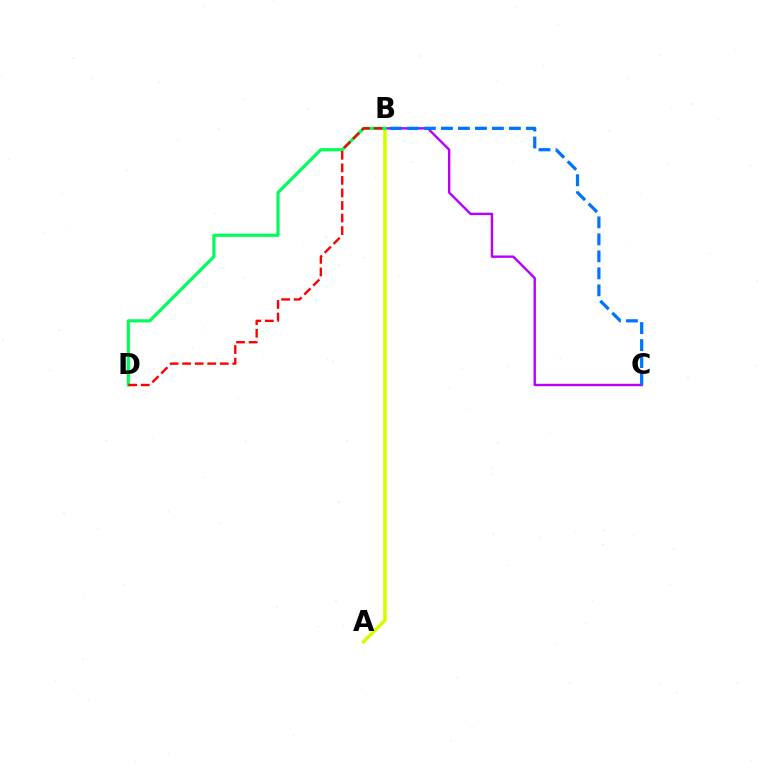{('A', 'B'): [{'color': '#d1ff00', 'line_style': 'solid', 'thickness': 2.54}], ('B', 'C'): [{'color': '#b900ff', 'line_style': 'solid', 'thickness': 1.72}, {'color': '#0074ff', 'line_style': 'dashed', 'thickness': 2.31}], ('B', 'D'): [{'color': '#00ff5c', 'line_style': 'solid', 'thickness': 2.29}, {'color': '#ff0000', 'line_style': 'dashed', 'thickness': 1.71}]}